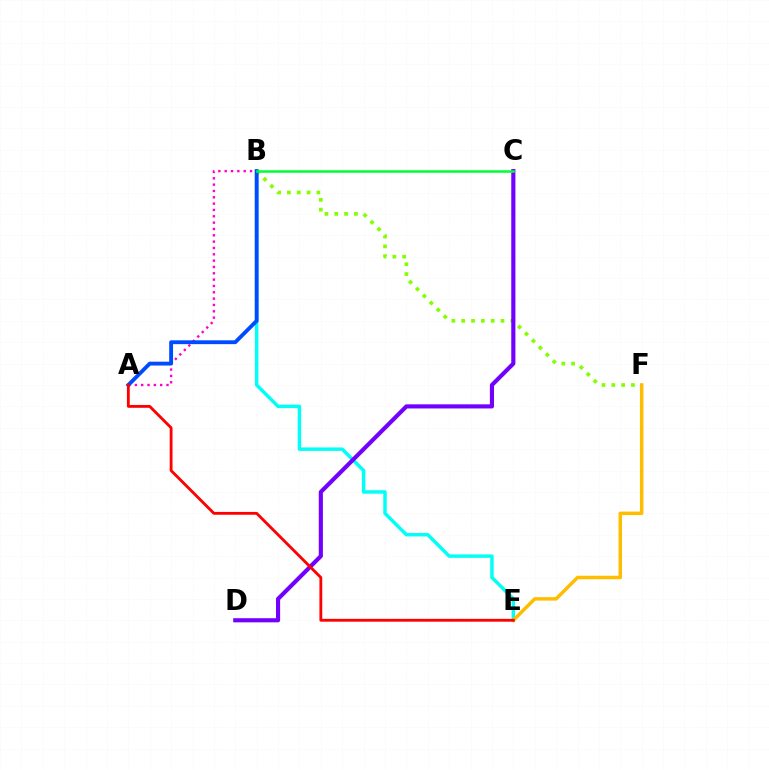{('B', 'E'): [{'color': '#00fff6', 'line_style': 'solid', 'thickness': 2.49}], ('A', 'B'): [{'color': '#ff00cf', 'line_style': 'dotted', 'thickness': 1.72}, {'color': '#004bff', 'line_style': 'solid', 'thickness': 2.77}], ('B', 'F'): [{'color': '#84ff00', 'line_style': 'dotted', 'thickness': 2.67}], ('E', 'F'): [{'color': '#ffbd00', 'line_style': 'solid', 'thickness': 2.51}], ('C', 'D'): [{'color': '#7200ff', 'line_style': 'solid', 'thickness': 2.98}], ('A', 'E'): [{'color': '#ff0000', 'line_style': 'solid', 'thickness': 2.03}], ('B', 'C'): [{'color': '#00ff39', 'line_style': 'solid', 'thickness': 1.82}]}